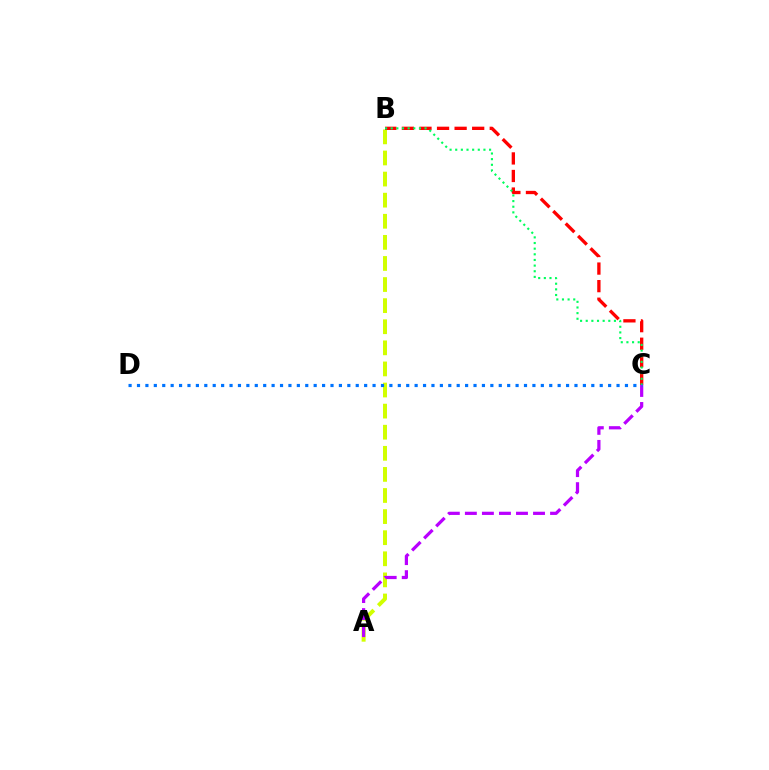{('A', 'B'): [{'color': '#d1ff00', 'line_style': 'dashed', 'thickness': 2.87}], ('B', 'C'): [{'color': '#ff0000', 'line_style': 'dashed', 'thickness': 2.39}, {'color': '#00ff5c', 'line_style': 'dotted', 'thickness': 1.53}], ('A', 'C'): [{'color': '#b900ff', 'line_style': 'dashed', 'thickness': 2.31}], ('C', 'D'): [{'color': '#0074ff', 'line_style': 'dotted', 'thickness': 2.29}]}